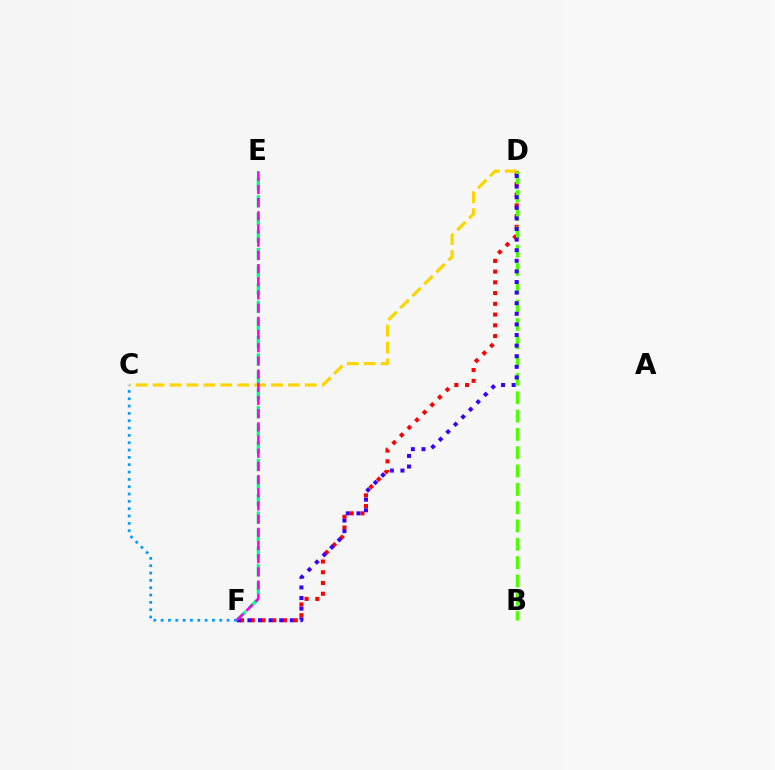{('D', 'F'): [{'color': '#ff0000', 'line_style': 'dotted', 'thickness': 2.92}, {'color': '#3700ff', 'line_style': 'dotted', 'thickness': 2.88}], ('B', 'D'): [{'color': '#4fff00', 'line_style': 'dashed', 'thickness': 2.49}], ('C', 'D'): [{'color': '#ffd500', 'line_style': 'dashed', 'thickness': 2.3}], ('E', 'F'): [{'color': '#00ff86', 'line_style': 'dashed', 'thickness': 2.39}, {'color': '#ff00ed', 'line_style': 'dashed', 'thickness': 1.79}], ('C', 'F'): [{'color': '#009eff', 'line_style': 'dotted', 'thickness': 1.99}]}